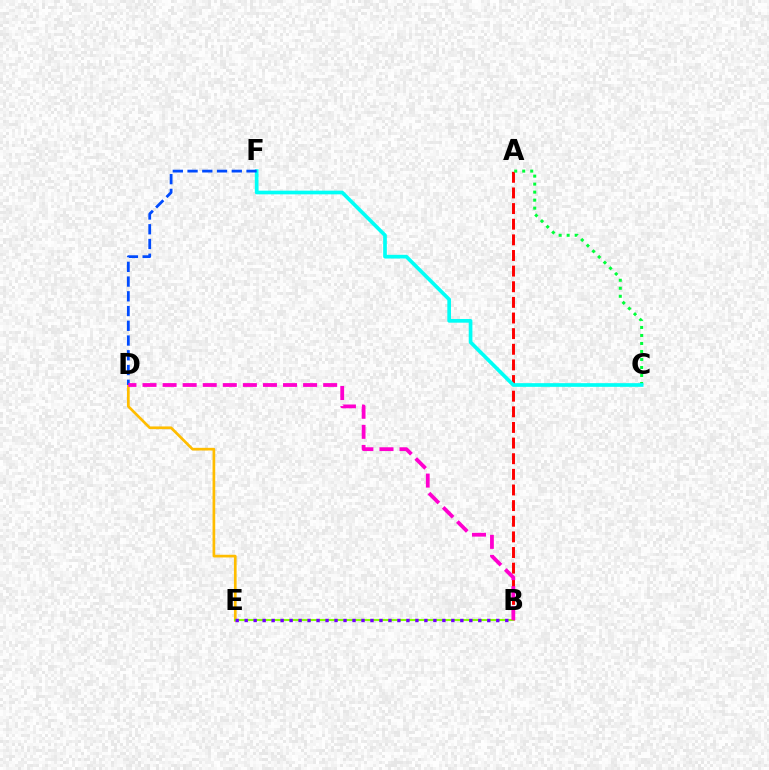{('D', 'E'): [{'color': '#ffbd00', 'line_style': 'solid', 'thickness': 1.94}], ('A', 'B'): [{'color': '#ff0000', 'line_style': 'dashed', 'thickness': 2.12}], ('A', 'C'): [{'color': '#00ff39', 'line_style': 'dotted', 'thickness': 2.18}], ('C', 'F'): [{'color': '#00fff6', 'line_style': 'solid', 'thickness': 2.65}], ('B', 'E'): [{'color': '#84ff00', 'line_style': 'solid', 'thickness': 1.51}, {'color': '#7200ff', 'line_style': 'dotted', 'thickness': 2.44}], ('D', 'F'): [{'color': '#004bff', 'line_style': 'dashed', 'thickness': 2.0}], ('B', 'D'): [{'color': '#ff00cf', 'line_style': 'dashed', 'thickness': 2.73}]}